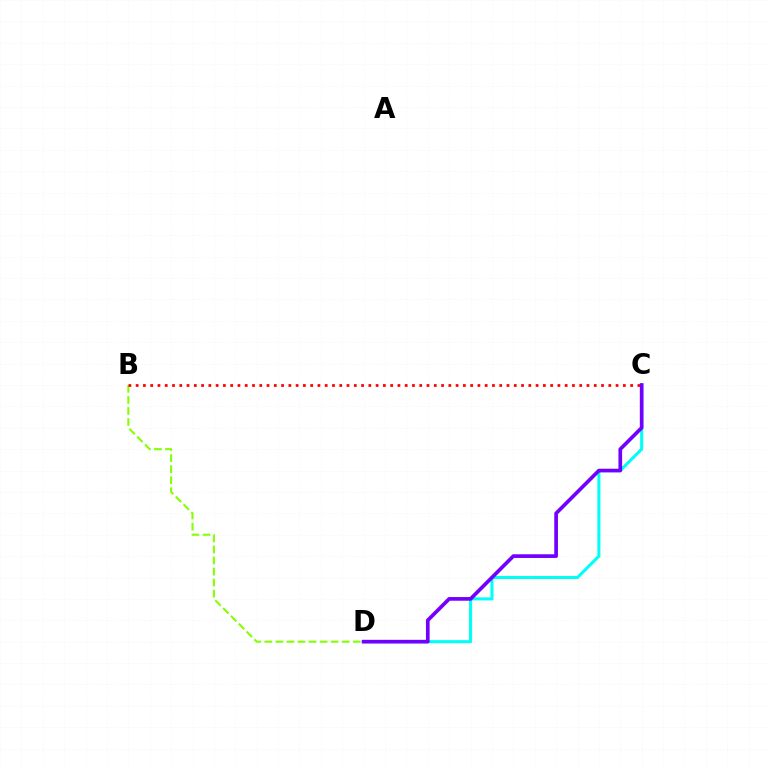{('C', 'D'): [{'color': '#00fff6', 'line_style': 'solid', 'thickness': 2.21}, {'color': '#7200ff', 'line_style': 'solid', 'thickness': 2.65}], ('B', 'D'): [{'color': '#84ff00', 'line_style': 'dashed', 'thickness': 1.5}], ('B', 'C'): [{'color': '#ff0000', 'line_style': 'dotted', 'thickness': 1.98}]}